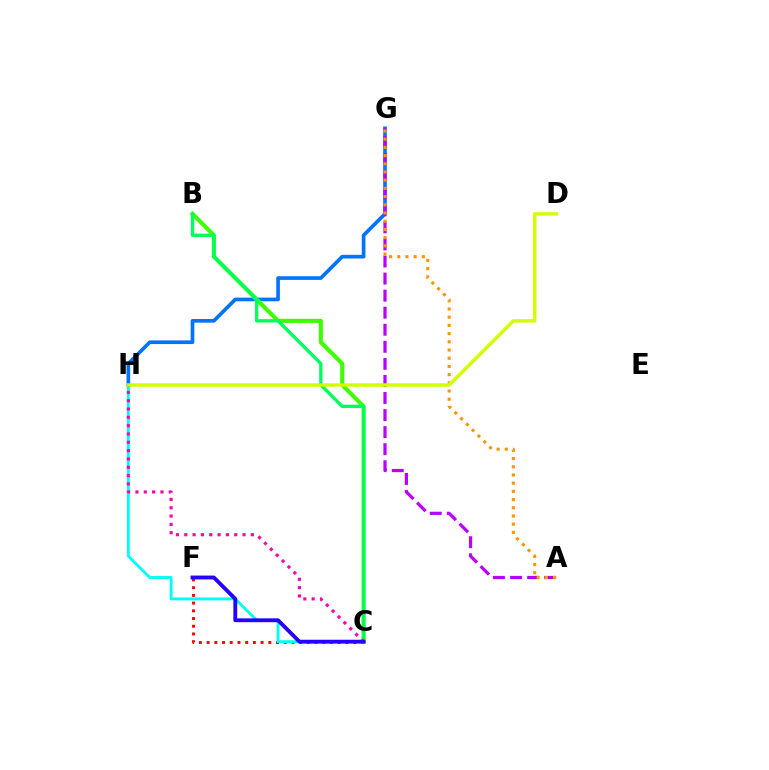{('C', 'F'): [{'color': '#ff0000', 'line_style': 'dotted', 'thickness': 2.1}, {'color': '#2500ff', 'line_style': 'solid', 'thickness': 2.77}], ('C', 'H'): [{'color': '#00fff6', 'line_style': 'solid', 'thickness': 2.07}, {'color': '#ff00ac', 'line_style': 'dotted', 'thickness': 2.26}], ('G', 'H'): [{'color': '#0074ff', 'line_style': 'solid', 'thickness': 2.64}], ('B', 'C'): [{'color': '#3dff00', 'line_style': 'solid', 'thickness': 2.93}, {'color': '#00ff5c', 'line_style': 'solid', 'thickness': 2.39}], ('A', 'G'): [{'color': '#b900ff', 'line_style': 'dashed', 'thickness': 2.32}, {'color': '#ff9400', 'line_style': 'dotted', 'thickness': 2.23}], ('D', 'H'): [{'color': '#d1ff00', 'line_style': 'solid', 'thickness': 2.47}]}